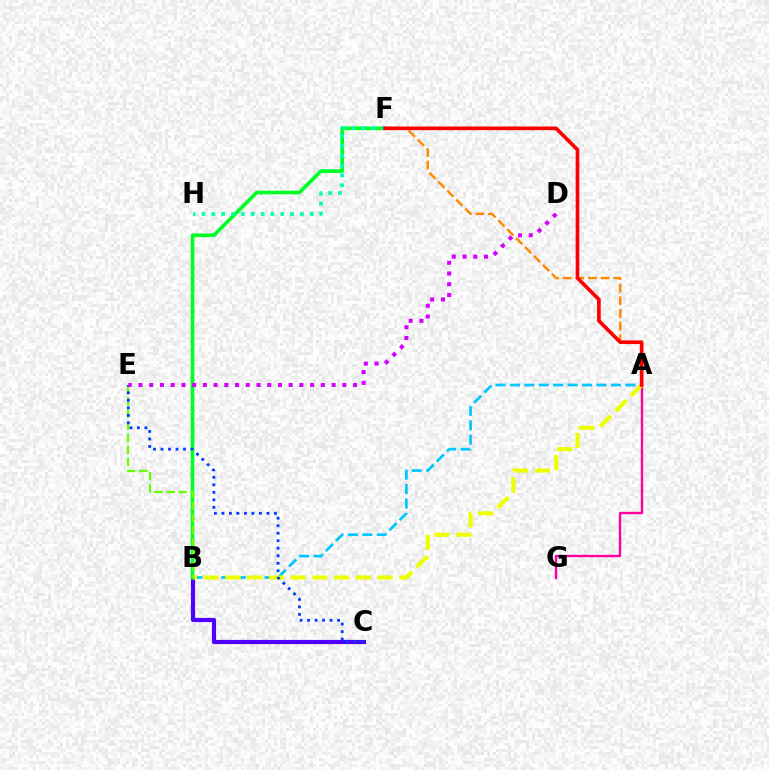{('B', 'C'): [{'color': '#4f00ff', 'line_style': 'solid', 'thickness': 3.0}], ('A', 'B'): [{'color': '#00c7ff', 'line_style': 'dashed', 'thickness': 1.96}, {'color': '#eeff00', 'line_style': 'dashed', 'thickness': 2.95}], ('A', 'G'): [{'color': '#ff00a0', 'line_style': 'solid', 'thickness': 1.7}], ('B', 'F'): [{'color': '#00ff27', 'line_style': 'solid', 'thickness': 2.63}], ('A', 'F'): [{'color': '#ff8800', 'line_style': 'dashed', 'thickness': 1.72}, {'color': '#ff0000', 'line_style': 'solid', 'thickness': 2.65}], ('B', 'E'): [{'color': '#66ff00', 'line_style': 'dashed', 'thickness': 1.65}], ('C', 'E'): [{'color': '#003fff', 'line_style': 'dotted', 'thickness': 2.04}], ('F', 'H'): [{'color': '#00ffaf', 'line_style': 'dotted', 'thickness': 2.67}], ('D', 'E'): [{'color': '#d600ff', 'line_style': 'dotted', 'thickness': 2.91}]}